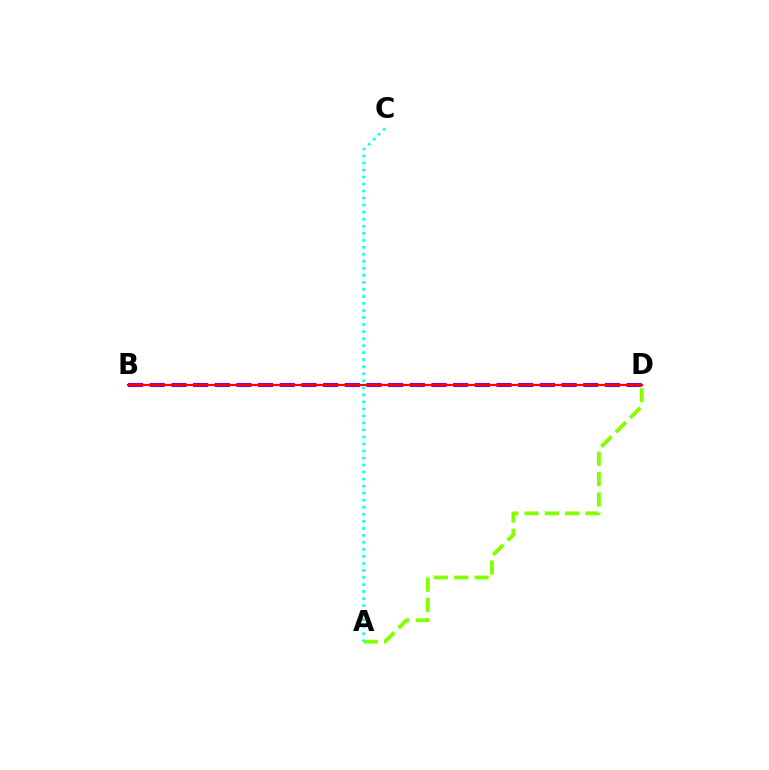{('B', 'D'): [{'color': '#7200ff', 'line_style': 'dashed', 'thickness': 2.94}, {'color': '#ff0000', 'line_style': 'solid', 'thickness': 1.59}], ('A', 'D'): [{'color': '#84ff00', 'line_style': 'dashed', 'thickness': 2.76}], ('A', 'C'): [{'color': '#00fff6', 'line_style': 'dotted', 'thickness': 1.91}]}